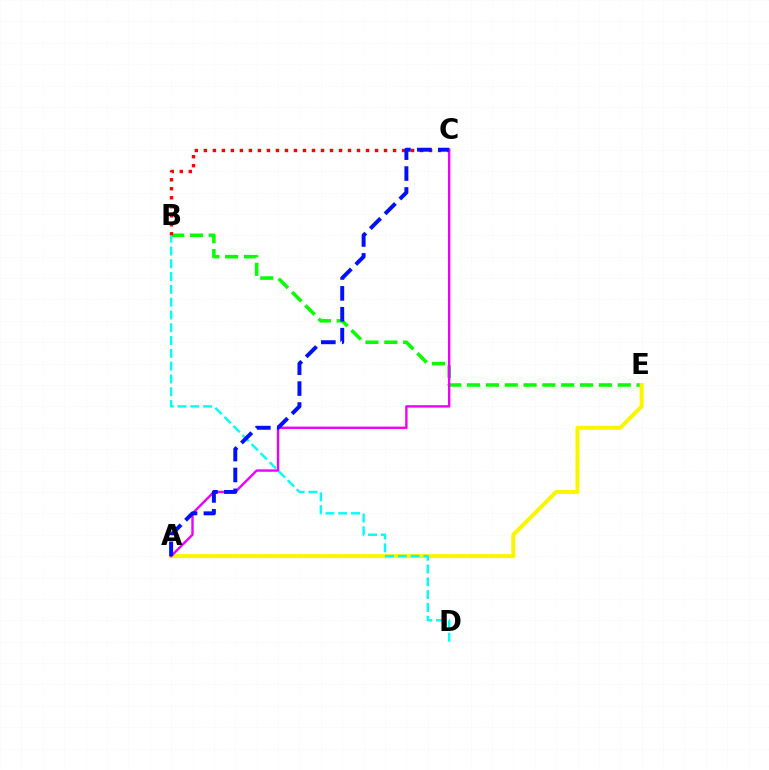{('B', 'E'): [{'color': '#08ff00', 'line_style': 'dashed', 'thickness': 2.56}], ('B', 'C'): [{'color': '#ff0000', 'line_style': 'dotted', 'thickness': 2.45}], ('A', 'E'): [{'color': '#fcf500', 'line_style': 'solid', 'thickness': 2.87}], ('B', 'D'): [{'color': '#00fff6', 'line_style': 'dashed', 'thickness': 1.74}], ('A', 'C'): [{'color': '#ee00ff', 'line_style': 'solid', 'thickness': 1.72}, {'color': '#0010ff', 'line_style': 'dashed', 'thickness': 2.84}]}